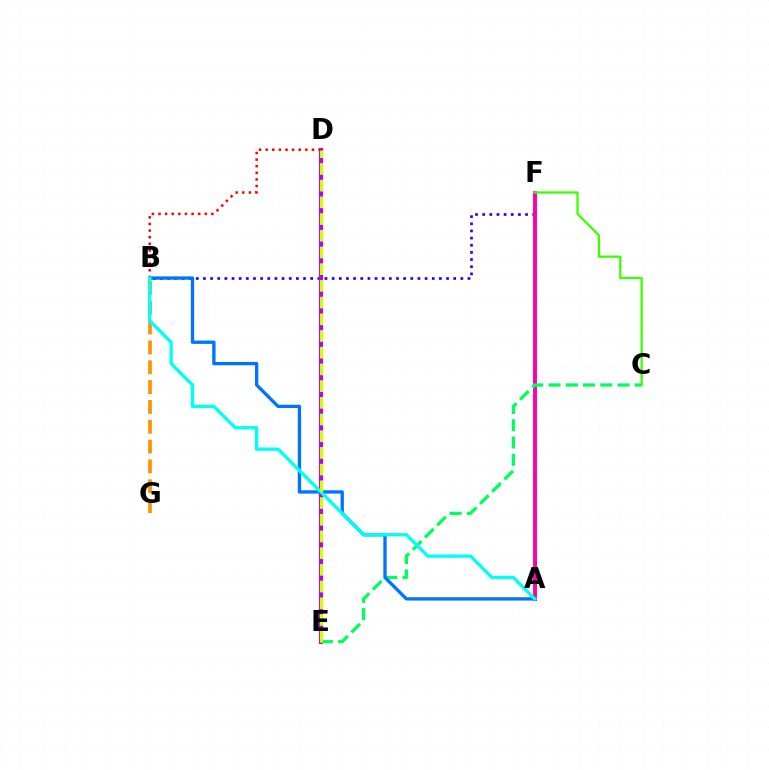{('B', 'F'): [{'color': '#2500ff', 'line_style': 'dotted', 'thickness': 1.94}], ('D', 'E'): [{'color': '#b900ff', 'line_style': 'solid', 'thickness': 2.97}, {'color': '#d1ff00', 'line_style': 'dashed', 'thickness': 2.27}], ('A', 'F'): [{'color': '#ff00ac', 'line_style': 'solid', 'thickness': 2.84}], ('C', 'F'): [{'color': '#3dff00', 'line_style': 'solid', 'thickness': 1.65}], ('B', 'D'): [{'color': '#ff0000', 'line_style': 'dotted', 'thickness': 1.8}], ('C', 'E'): [{'color': '#00ff5c', 'line_style': 'dashed', 'thickness': 2.34}], ('A', 'B'): [{'color': '#0074ff', 'line_style': 'solid', 'thickness': 2.4}, {'color': '#00fff6', 'line_style': 'solid', 'thickness': 2.39}], ('B', 'G'): [{'color': '#ff9400', 'line_style': 'dashed', 'thickness': 2.69}]}